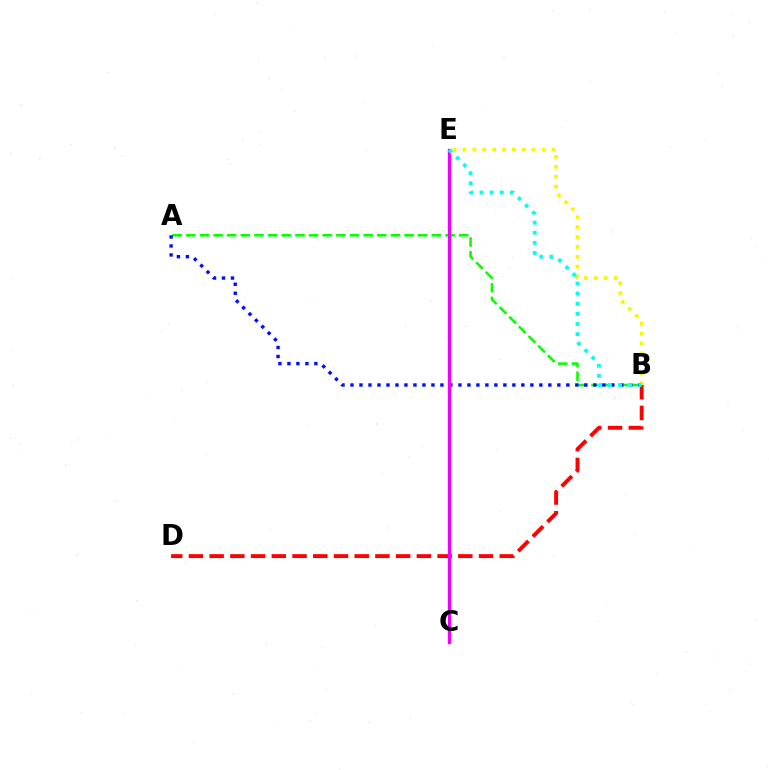{('A', 'B'): [{'color': '#08ff00', 'line_style': 'dashed', 'thickness': 1.85}, {'color': '#0010ff', 'line_style': 'dotted', 'thickness': 2.44}], ('B', 'E'): [{'color': '#fcf500', 'line_style': 'dotted', 'thickness': 2.69}, {'color': '#00fff6', 'line_style': 'dotted', 'thickness': 2.75}], ('B', 'D'): [{'color': '#ff0000', 'line_style': 'dashed', 'thickness': 2.82}], ('C', 'E'): [{'color': '#ee00ff', 'line_style': 'solid', 'thickness': 2.42}]}